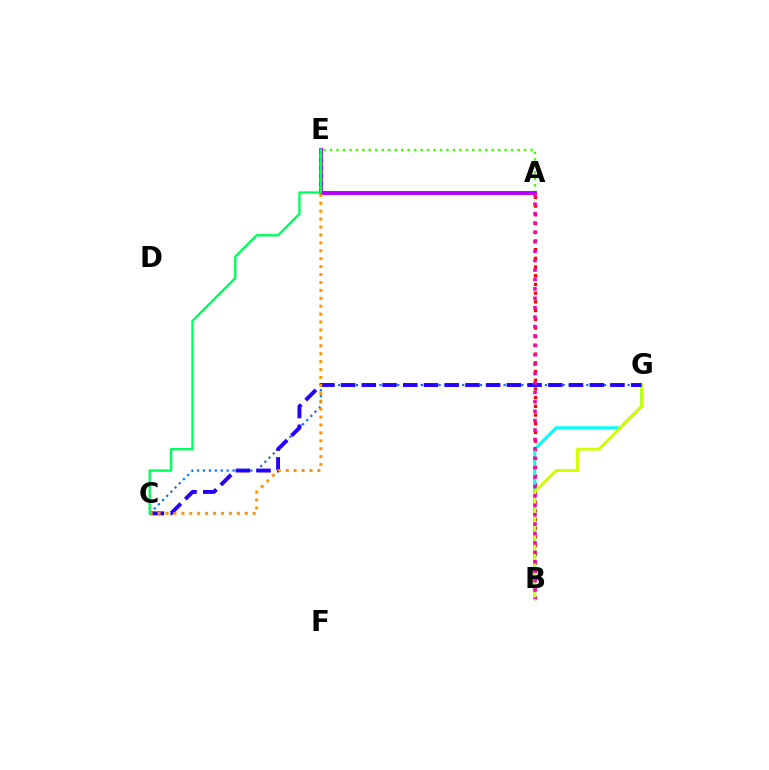{('A', 'B'): [{'color': '#ff0000', 'line_style': 'dotted', 'thickness': 2.37}, {'color': '#ff00ac', 'line_style': 'dotted', 'thickness': 2.56}], ('C', 'G'): [{'color': '#0074ff', 'line_style': 'dotted', 'thickness': 1.61}, {'color': '#2500ff', 'line_style': 'dashed', 'thickness': 2.81}], ('B', 'G'): [{'color': '#00fff6', 'line_style': 'solid', 'thickness': 2.16}, {'color': '#d1ff00', 'line_style': 'solid', 'thickness': 2.09}], ('A', 'E'): [{'color': '#3dff00', 'line_style': 'dotted', 'thickness': 1.76}, {'color': '#b900ff', 'line_style': 'solid', 'thickness': 2.82}], ('C', 'E'): [{'color': '#ff9400', 'line_style': 'dotted', 'thickness': 2.15}, {'color': '#00ff5c', 'line_style': 'solid', 'thickness': 1.72}]}